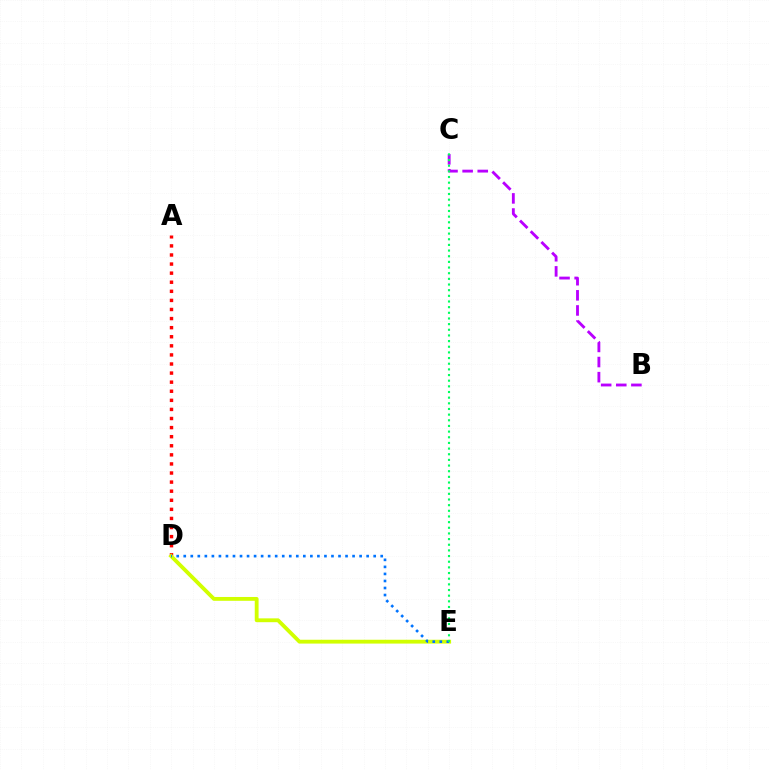{('B', 'C'): [{'color': '#b900ff', 'line_style': 'dashed', 'thickness': 2.05}], ('A', 'D'): [{'color': '#ff0000', 'line_style': 'dotted', 'thickness': 2.47}], ('D', 'E'): [{'color': '#d1ff00', 'line_style': 'solid', 'thickness': 2.76}, {'color': '#0074ff', 'line_style': 'dotted', 'thickness': 1.91}], ('C', 'E'): [{'color': '#00ff5c', 'line_style': 'dotted', 'thickness': 1.54}]}